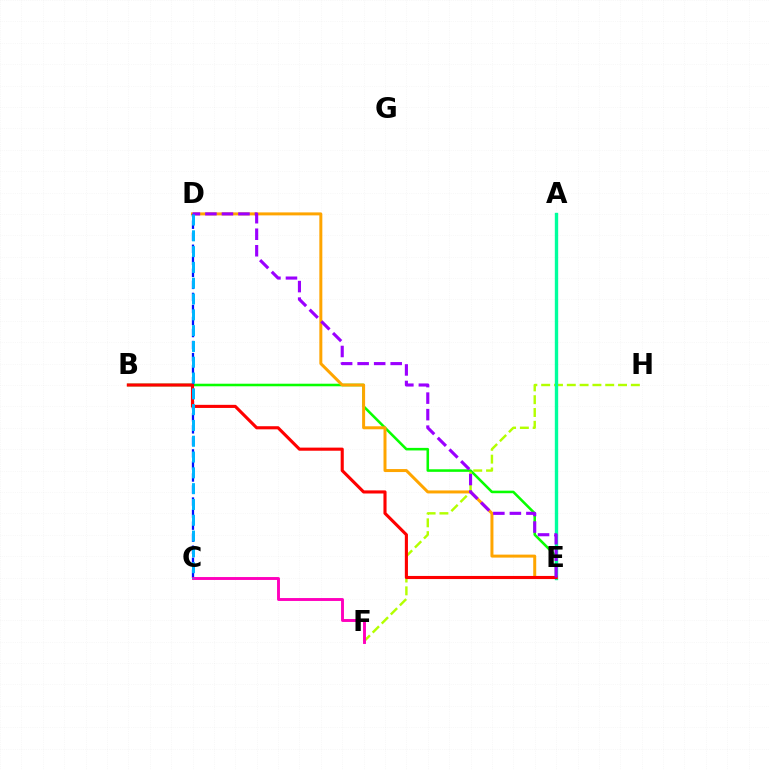{('B', 'E'): [{'color': '#08ff00', 'line_style': 'solid', 'thickness': 1.84}, {'color': '#ff0000', 'line_style': 'solid', 'thickness': 2.24}], ('F', 'H'): [{'color': '#b3ff00', 'line_style': 'dashed', 'thickness': 1.74}], ('A', 'E'): [{'color': '#00ff9d', 'line_style': 'solid', 'thickness': 2.42}], ('D', 'E'): [{'color': '#ffa500', 'line_style': 'solid', 'thickness': 2.15}, {'color': '#9b00ff', 'line_style': 'dashed', 'thickness': 2.24}], ('C', 'D'): [{'color': '#0010ff', 'line_style': 'dashed', 'thickness': 1.64}, {'color': '#00b5ff', 'line_style': 'dashed', 'thickness': 2.15}], ('C', 'F'): [{'color': '#ff00bd', 'line_style': 'solid', 'thickness': 2.09}]}